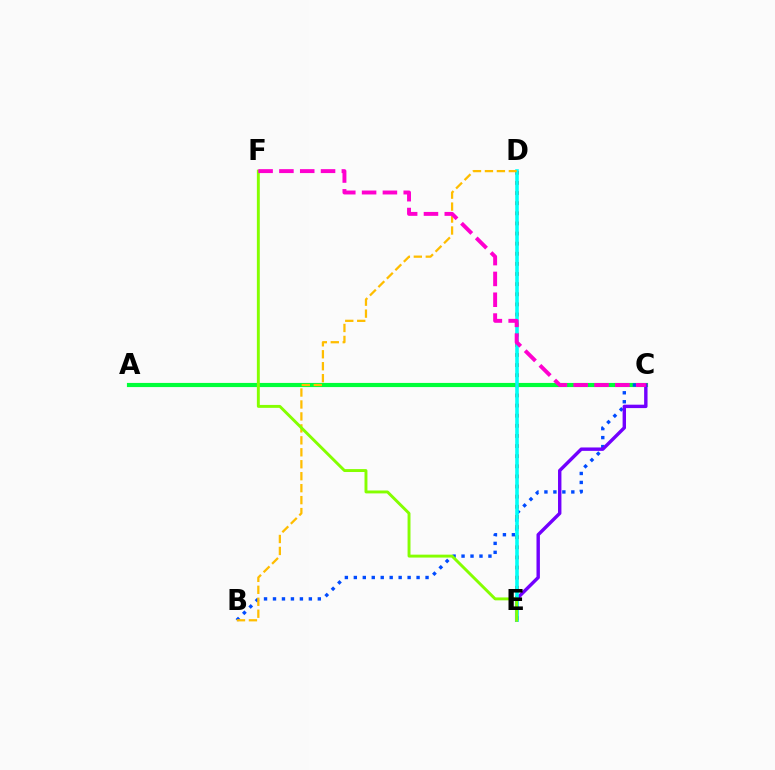{('A', 'C'): [{'color': '#00ff39', 'line_style': 'solid', 'thickness': 2.99}], ('B', 'C'): [{'color': '#004bff', 'line_style': 'dotted', 'thickness': 2.44}], ('D', 'E'): [{'color': '#ff0000', 'line_style': 'dotted', 'thickness': 2.75}, {'color': '#00fff6', 'line_style': 'solid', 'thickness': 2.59}], ('C', 'E'): [{'color': '#7200ff', 'line_style': 'solid', 'thickness': 2.45}], ('B', 'D'): [{'color': '#ffbd00', 'line_style': 'dashed', 'thickness': 1.62}], ('E', 'F'): [{'color': '#84ff00', 'line_style': 'solid', 'thickness': 2.1}], ('C', 'F'): [{'color': '#ff00cf', 'line_style': 'dashed', 'thickness': 2.83}]}